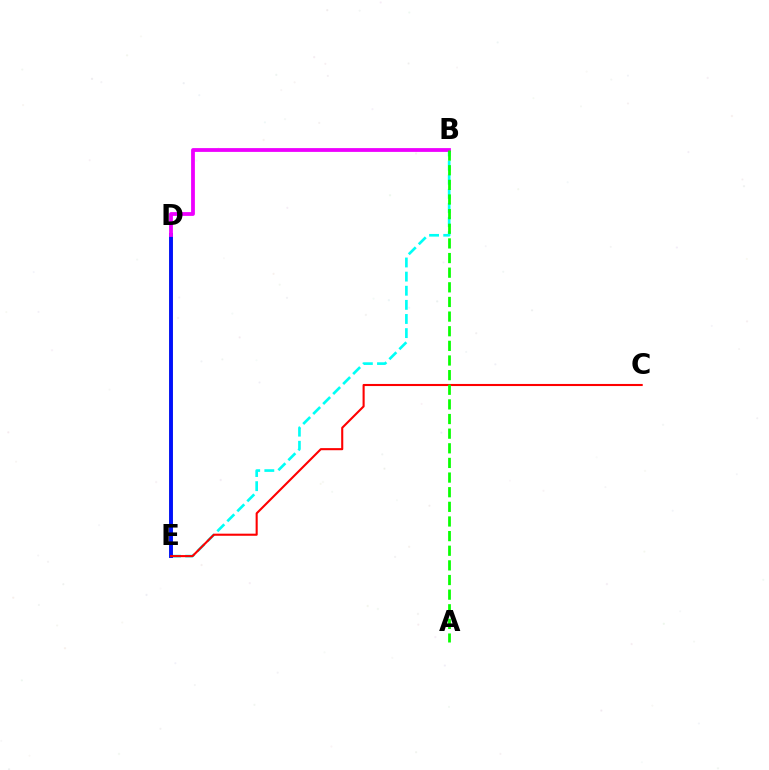{('D', 'E'): [{'color': '#fcf500', 'line_style': 'solid', 'thickness': 2.87}, {'color': '#0010ff', 'line_style': 'solid', 'thickness': 2.8}], ('B', 'E'): [{'color': '#00fff6', 'line_style': 'dashed', 'thickness': 1.92}], ('B', 'D'): [{'color': '#ee00ff', 'line_style': 'solid', 'thickness': 2.73}], ('C', 'E'): [{'color': '#ff0000', 'line_style': 'solid', 'thickness': 1.51}], ('A', 'B'): [{'color': '#08ff00', 'line_style': 'dashed', 'thickness': 1.99}]}